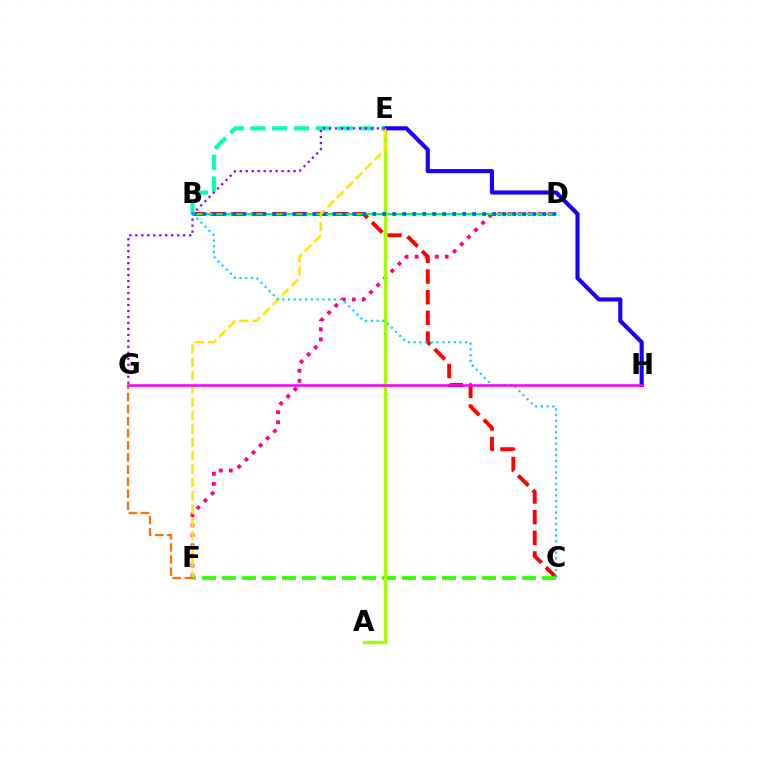{('D', 'F'): [{'color': '#ff0088', 'line_style': 'dotted', 'thickness': 2.73}], ('B', 'C'): [{'color': '#ff0000', 'line_style': 'dashed', 'thickness': 2.81}, {'color': '#00d3ff', 'line_style': 'dotted', 'thickness': 1.56}], ('B', 'D'): [{'color': '#00ff45', 'line_style': 'solid', 'thickness': 1.51}, {'color': '#005dff', 'line_style': 'dotted', 'thickness': 2.71}], ('C', 'F'): [{'color': '#31ff00', 'line_style': 'dashed', 'thickness': 2.72}], ('A', 'E'): [{'color': '#a2ff00', 'line_style': 'solid', 'thickness': 2.42}], ('E', 'H'): [{'color': '#1900ff', 'line_style': 'solid', 'thickness': 2.97}], ('B', 'E'): [{'color': '#00ffbb', 'line_style': 'dashed', 'thickness': 2.96}], ('E', 'F'): [{'color': '#ffe600', 'line_style': 'dashed', 'thickness': 1.81}], ('F', 'G'): [{'color': '#ff7000', 'line_style': 'dashed', 'thickness': 1.64}], ('E', 'G'): [{'color': '#8a00ff', 'line_style': 'dotted', 'thickness': 1.62}], ('G', 'H'): [{'color': '#fa00f9', 'line_style': 'solid', 'thickness': 1.84}]}